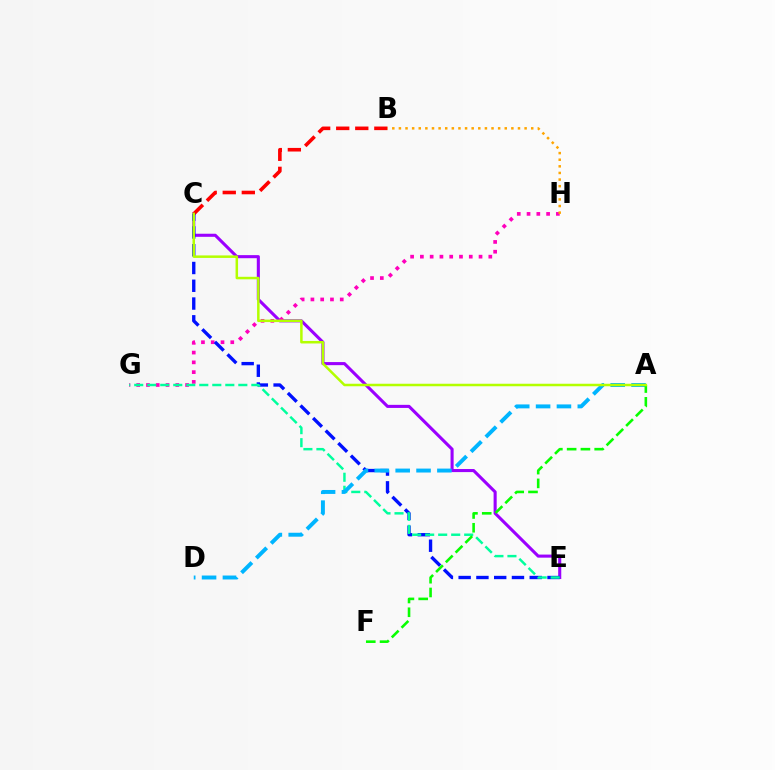{('C', 'E'): [{'color': '#9b00ff', 'line_style': 'solid', 'thickness': 2.22}, {'color': '#0010ff', 'line_style': 'dashed', 'thickness': 2.41}], ('B', 'C'): [{'color': '#ff0000', 'line_style': 'dashed', 'thickness': 2.59}], ('G', 'H'): [{'color': '#ff00bd', 'line_style': 'dotted', 'thickness': 2.66}], ('E', 'G'): [{'color': '#00ff9d', 'line_style': 'dashed', 'thickness': 1.77}], ('A', 'D'): [{'color': '#00b5ff', 'line_style': 'dashed', 'thickness': 2.83}], ('A', 'F'): [{'color': '#08ff00', 'line_style': 'dashed', 'thickness': 1.87}], ('B', 'H'): [{'color': '#ffa500', 'line_style': 'dotted', 'thickness': 1.8}], ('A', 'C'): [{'color': '#b3ff00', 'line_style': 'solid', 'thickness': 1.8}]}